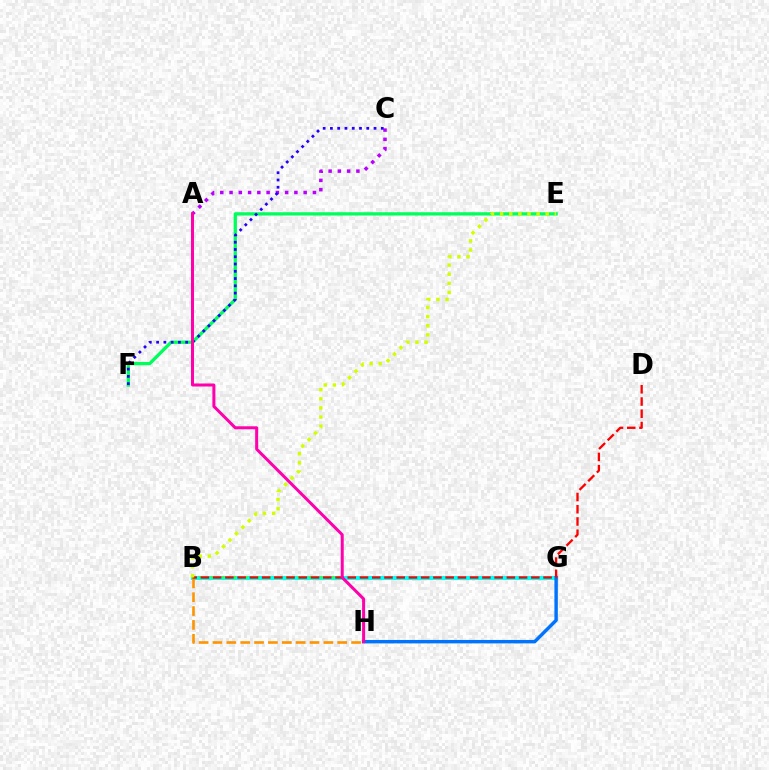{('A', 'C'): [{'color': '#b900ff', 'line_style': 'dotted', 'thickness': 2.52}], ('B', 'G'): [{'color': '#00fff6', 'line_style': 'solid', 'thickness': 2.96}], ('G', 'H'): [{'color': '#0074ff', 'line_style': 'solid', 'thickness': 2.47}], ('E', 'F'): [{'color': '#00ff5c', 'line_style': 'solid', 'thickness': 2.38}], ('B', 'H'): [{'color': '#ff9400', 'line_style': 'dashed', 'thickness': 1.88}, {'color': '#3dff00', 'line_style': 'dotted', 'thickness': 1.57}], ('C', 'F'): [{'color': '#2500ff', 'line_style': 'dotted', 'thickness': 1.97}], ('B', 'D'): [{'color': '#ff0000', 'line_style': 'dashed', 'thickness': 1.66}], ('B', 'E'): [{'color': '#d1ff00', 'line_style': 'dotted', 'thickness': 2.48}], ('A', 'H'): [{'color': '#ff00ac', 'line_style': 'solid', 'thickness': 2.16}]}